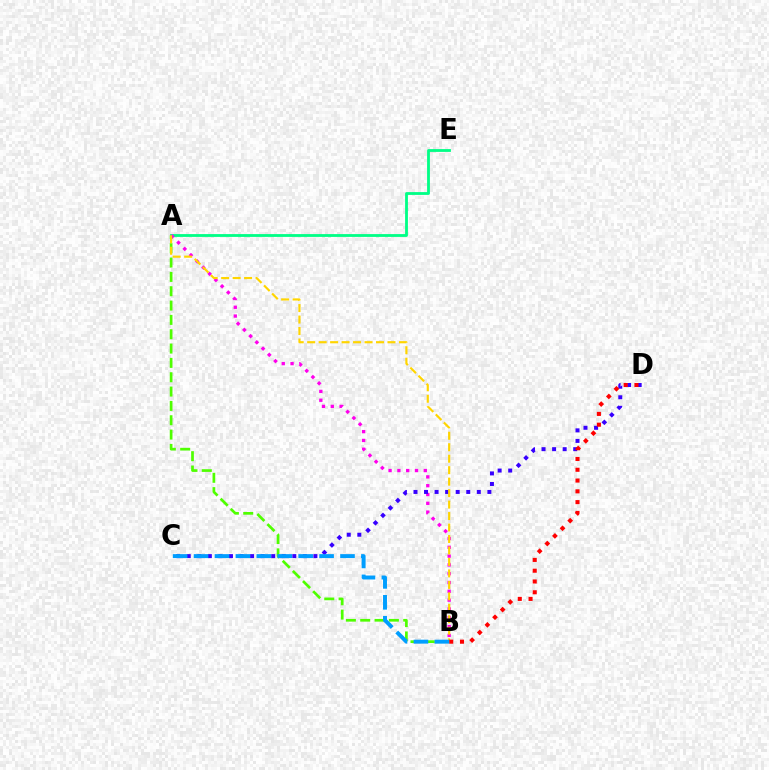{('A', 'B'): [{'color': '#4fff00', 'line_style': 'dashed', 'thickness': 1.95}, {'color': '#ff00ed', 'line_style': 'dotted', 'thickness': 2.39}, {'color': '#ffd500', 'line_style': 'dashed', 'thickness': 1.56}], ('A', 'E'): [{'color': '#00ff86', 'line_style': 'solid', 'thickness': 2.02}], ('C', 'D'): [{'color': '#3700ff', 'line_style': 'dotted', 'thickness': 2.87}], ('B', 'D'): [{'color': '#ff0000', 'line_style': 'dotted', 'thickness': 2.93}], ('B', 'C'): [{'color': '#009eff', 'line_style': 'dashed', 'thickness': 2.84}]}